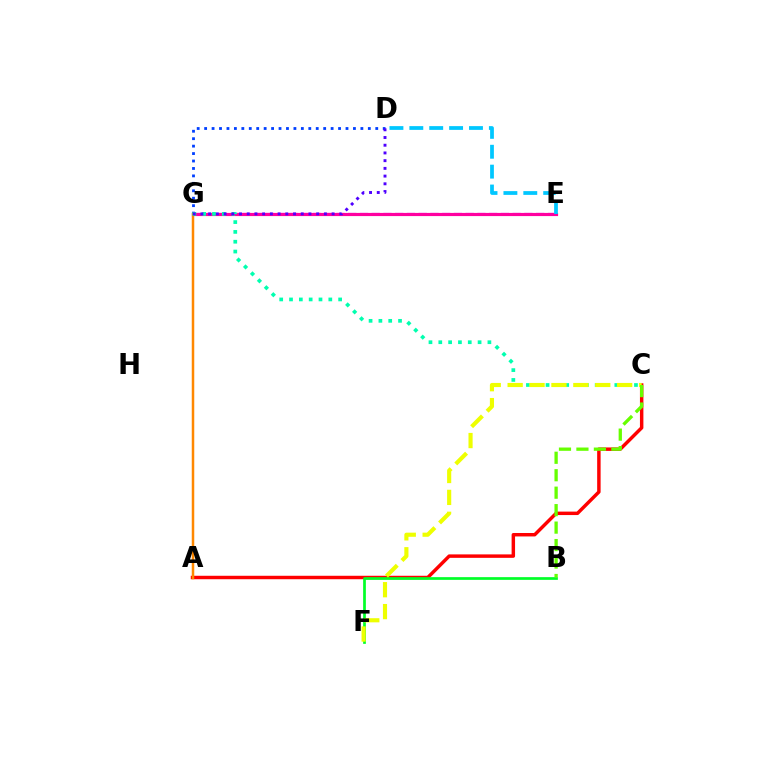{('D', 'G'): [{'color': '#003fff', 'line_style': 'dotted', 'thickness': 2.02}, {'color': '#4f00ff', 'line_style': 'dotted', 'thickness': 2.1}], ('A', 'C'): [{'color': '#ff0000', 'line_style': 'solid', 'thickness': 2.49}], ('E', 'G'): [{'color': '#d600ff', 'line_style': 'dashed', 'thickness': 1.6}, {'color': '#ff00a0', 'line_style': 'solid', 'thickness': 2.27}], ('A', 'G'): [{'color': '#ff8800', 'line_style': 'solid', 'thickness': 1.8}], ('C', 'G'): [{'color': '#00ffaf', 'line_style': 'dotted', 'thickness': 2.67}], ('B', 'F'): [{'color': '#00ff27', 'line_style': 'solid', 'thickness': 1.95}], ('C', 'F'): [{'color': '#eeff00', 'line_style': 'dashed', 'thickness': 2.98}], ('D', 'E'): [{'color': '#00c7ff', 'line_style': 'dashed', 'thickness': 2.7}], ('B', 'C'): [{'color': '#66ff00', 'line_style': 'dashed', 'thickness': 2.37}]}